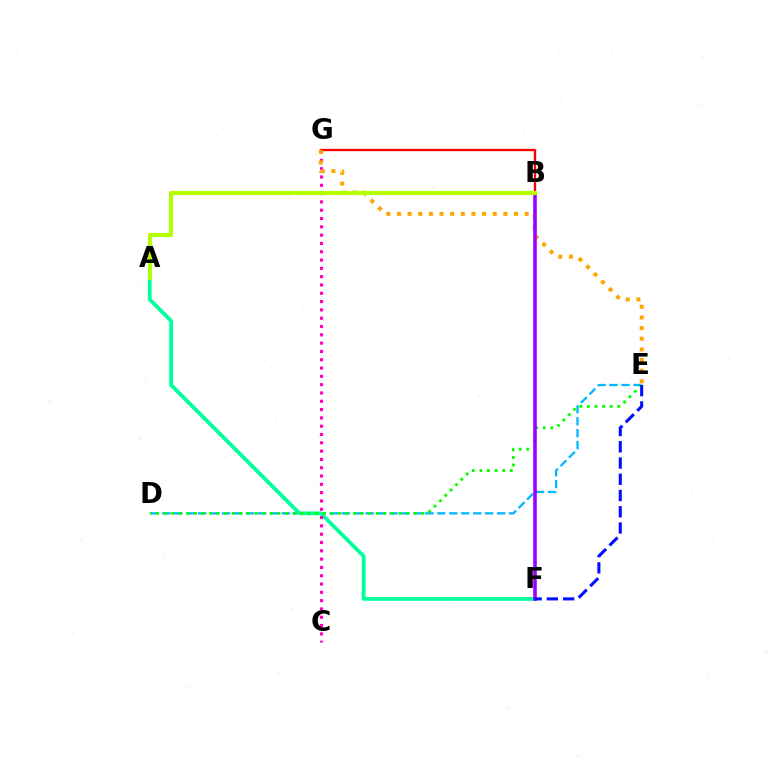{('B', 'G'): [{'color': '#ff0000', 'line_style': 'solid', 'thickness': 1.7}], ('D', 'E'): [{'color': '#00b5ff', 'line_style': 'dashed', 'thickness': 1.62}, {'color': '#08ff00', 'line_style': 'dotted', 'thickness': 2.06}], ('A', 'F'): [{'color': '#00ff9d', 'line_style': 'solid', 'thickness': 2.73}], ('C', 'G'): [{'color': '#ff00bd', 'line_style': 'dotted', 'thickness': 2.26}], ('E', 'G'): [{'color': '#ffa500', 'line_style': 'dotted', 'thickness': 2.89}], ('B', 'F'): [{'color': '#9b00ff', 'line_style': 'solid', 'thickness': 2.58}], ('A', 'B'): [{'color': '#b3ff00', 'line_style': 'solid', 'thickness': 2.96}], ('E', 'F'): [{'color': '#0010ff', 'line_style': 'dashed', 'thickness': 2.21}]}